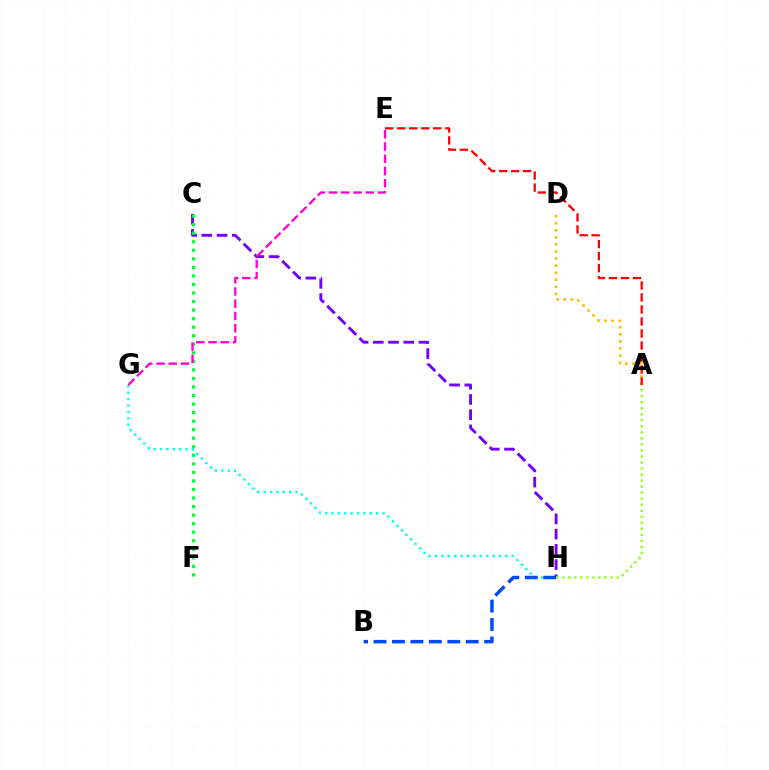{('G', 'H'): [{'color': '#00fff6', 'line_style': 'dotted', 'thickness': 1.74}], ('C', 'H'): [{'color': '#7200ff', 'line_style': 'dashed', 'thickness': 2.07}], ('A', 'D'): [{'color': '#ffbd00', 'line_style': 'dotted', 'thickness': 1.92}], ('B', 'H'): [{'color': '#004bff', 'line_style': 'dashed', 'thickness': 2.51}], ('A', 'E'): [{'color': '#ff0000', 'line_style': 'dashed', 'thickness': 1.63}], ('A', 'H'): [{'color': '#84ff00', 'line_style': 'dotted', 'thickness': 1.64}], ('C', 'F'): [{'color': '#00ff39', 'line_style': 'dotted', 'thickness': 2.32}], ('E', 'G'): [{'color': '#ff00cf', 'line_style': 'dashed', 'thickness': 1.66}]}